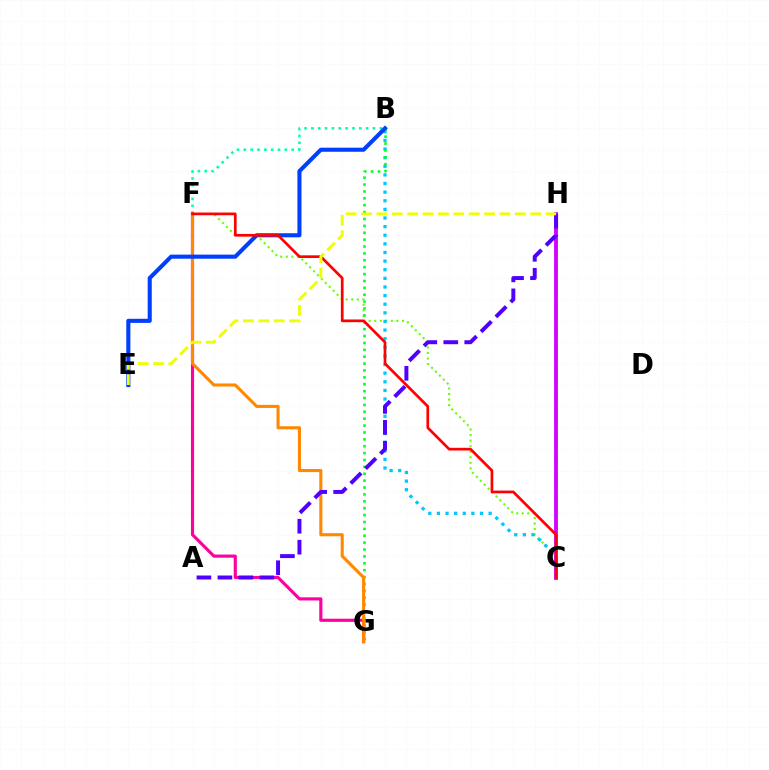{('C', 'F'): [{'color': '#66ff00', 'line_style': 'dotted', 'thickness': 1.51}, {'color': '#ff0000', 'line_style': 'solid', 'thickness': 1.95}], ('B', 'C'): [{'color': '#00c7ff', 'line_style': 'dotted', 'thickness': 2.34}], ('C', 'H'): [{'color': '#d600ff', 'line_style': 'solid', 'thickness': 2.75}], ('B', 'F'): [{'color': '#00ffaf', 'line_style': 'dotted', 'thickness': 1.86}], ('F', 'G'): [{'color': '#ff00a0', 'line_style': 'solid', 'thickness': 2.26}, {'color': '#ff8800', 'line_style': 'solid', 'thickness': 2.22}], ('B', 'G'): [{'color': '#00ff27', 'line_style': 'dotted', 'thickness': 1.87}], ('B', 'E'): [{'color': '#003fff', 'line_style': 'solid', 'thickness': 2.94}], ('A', 'H'): [{'color': '#4f00ff', 'line_style': 'dashed', 'thickness': 2.85}], ('E', 'H'): [{'color': '#eeff00', 'line_style': 'dashed', 'thickness': 2.09}]}